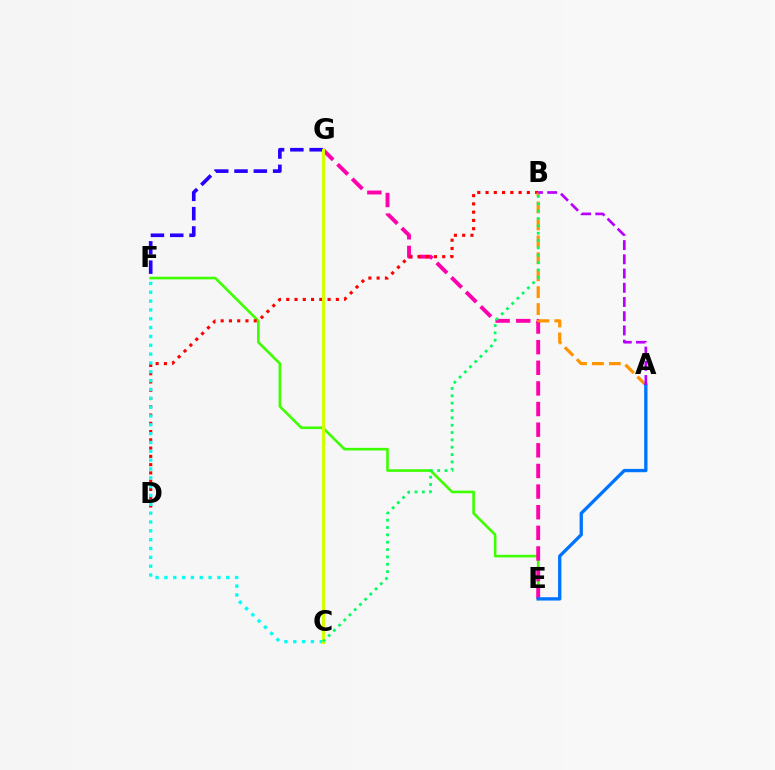{('E', 'F'): [{'color': '#3dff00', 'line_style': 'solid', 'thickness': 1.88}], ('E', 'G'): [{'color': '#ff00ac', 'line_style': 'dashed', 'thickness': 2.8}], ('F', 'G'): [{'color': '#2500ff', 'line_style': 'dashed', 'thickness': 2.62}], ('B', 'D'): [{'color': '#ff0000', 'line_style': 'dotted', 'thickness': 2.25}], ('A', 'B'): [{'color': '#ff9400', 'line_style': 'dashed', 'thickness': 2.3}, {'color': '#b900ff', 'line_style': 'dashed', 'thickness': 1.93}], ('A', 'E'): [{'color': '#0074ff', 'line_style': 'solid', 'thickness': 2.39}], ('C', 'F'): [{'color': '#00fff6', 'line_style': 'dotted', 'thickness': 2.4}], ('C', 'G'): [{'color': '#d1ff00', 'line_style': 'solid', 'thickness': 2.18}], ('B', 'C'): [{'color': '#00ff5c', 'line_style': 'dotted', 'thickness': 2.0}]}